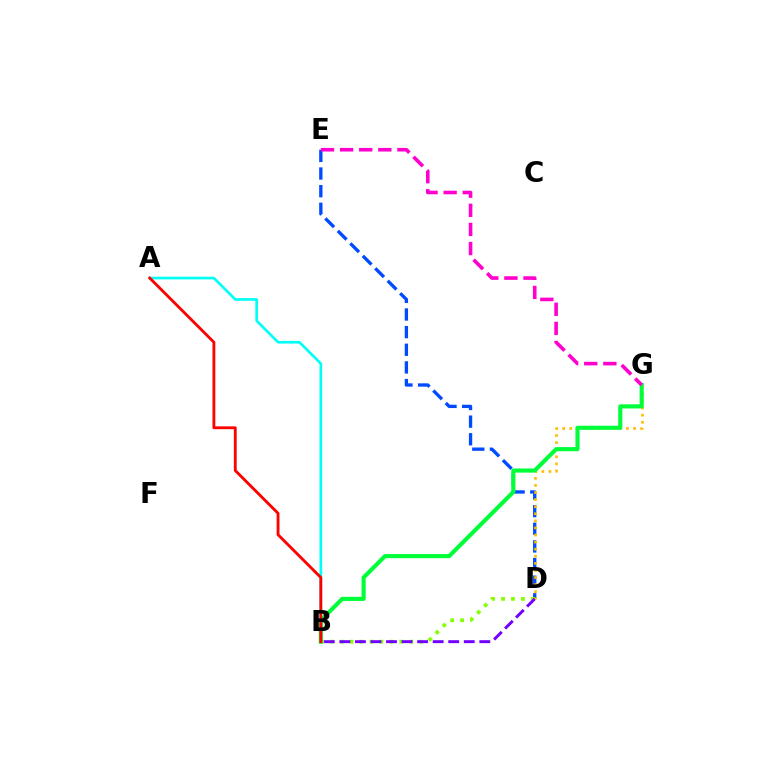{('A', 'B'): [{'color': '#00fff6', 'line_style': 'solid', 'thickness': 1.92}, {'color': '#ff0000', 'line_style': 'solid', 'thickness': 2.04}], ('D', 'E'): [{'color': '#004bff', 'line_style': 'dashed', 'thickness': 2.4}], ('B', 'D'): [{'color': '#84ff00', 'line_style': 'dotted', 'thickness': 2.7}, {'color': '#7200ff', 'line_style': 'dashed', 'thickness': 2.11}], ('D', 'G'): [{'color': '#ffbd00', 'line_style': 'dotted', 'thickness': 1.93}], ('B', 'G'): [{'color': '#00ff39', 'line_style': 'solid', 'thickness': 2.97}], ('E', 'G'): [{'color': '#ff00cf', 'line_style': 'dashed', 'thickness': 2.6}]}